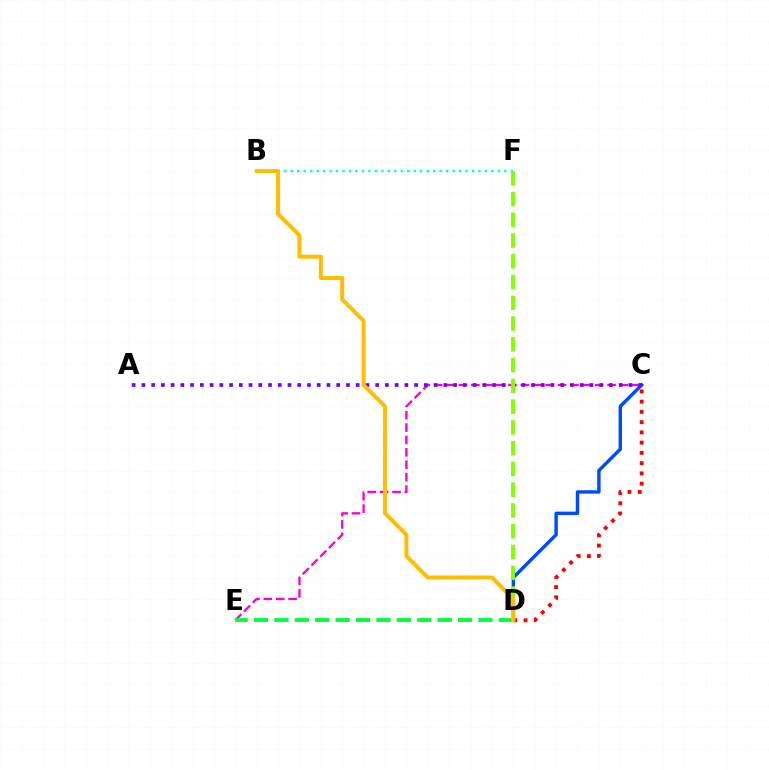{('C', 'E'): [{'color': '#ff00cf', 'line_style': 'dashed', 'thickness': 1.68}], ('C', 'D'): [{'color': '#004bff', 'line_style': 'solid', 'thickness': 2.46}, {'color': '#ff0000', 'line_style': 'dotted', 'thickness': 2.78}], ('B', 'F'): [{'color': '#00fff6', 'line_style': 'dotted', 'thickness': 1.76}], ('D', 'E'): [{'color': '#00ff39', 'line_style': 'dashed', 'thickness': 2.77}], ('A', 'C'): [{'color': '#7200ff', 'line_style': 'dotted', 'thickness': 2.65}], ('D', 'F'): [{'color': '#84ff00', 'line_style': 'dashed', 'thickness': 2.82}], ('B', 'D'): [{'color': '#ffbd00', 'line_style': 'solid', 'thickness': 2.85}]}